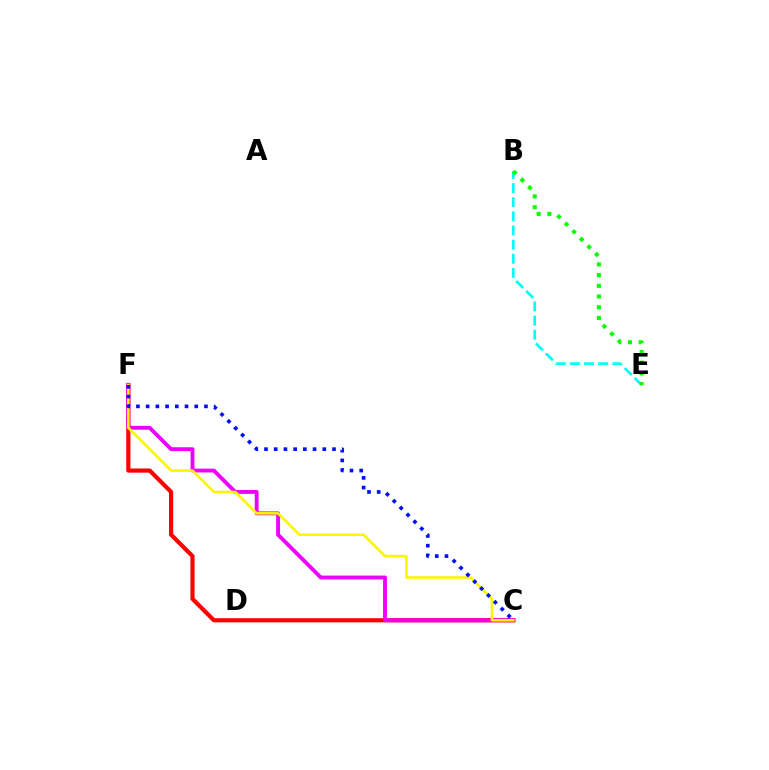{('C', 'F'): [{'color': '#ff0000', 'line_style': 'solid', 'thickness': 3.0}, {'color': '#ee00ff', 'line_style': 'solid', 'thickness': 2.78}, {'color': '#fcf500', 'line_style': 'solid', 'thickness': 1.85}, {'color': '#0010ff', 'line_style': 'dotted', 'thickness': 2.64}], ('B', 'E'): [{'color': '#00fff6', 'line_style': 'dashed', 'thickness': 1.92}, {'color': '#08ff00', 'line_style': 'dotted', 'thickness': 2.91}]}